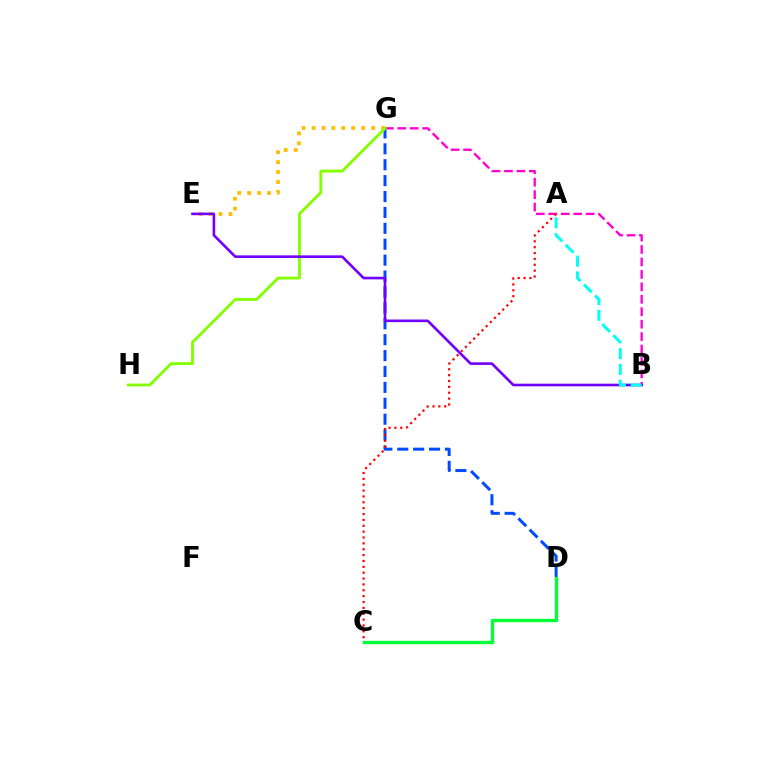{('D', 'G'): [{'color': '#004bff', 'line_style': 'dashed', 'thickness': 2.16}], ('E', 'G'): [{'color': '#ffbd00', 'line_style': 'dotted', 'thickness': 2.7}], ('B', 'G'): [{'color': '#ff00cf', 'line_style': 'dashed', 'thickness': 1.69}], ('C', 'D'): [{'color': '#00ff39', 'line_style': 'solid', 'thickness': 2.43}], ('G', 'H'): [{'color': '#84ff00', 'line_style': 'solid', 'thickness': 2.07}], ('B', 'E'): [{'color': '#7200ff', 'line_style': 'solid', 'thickness': 1.89}], ('A', 'B'): [{'color': '#00fff6', 'line_style': 'dashed', 'thickness': 2.14}], ('A', 'C'): [{'color': '#ff0000', 'line_style': 'dotted', 'thickness': 1.59}]}